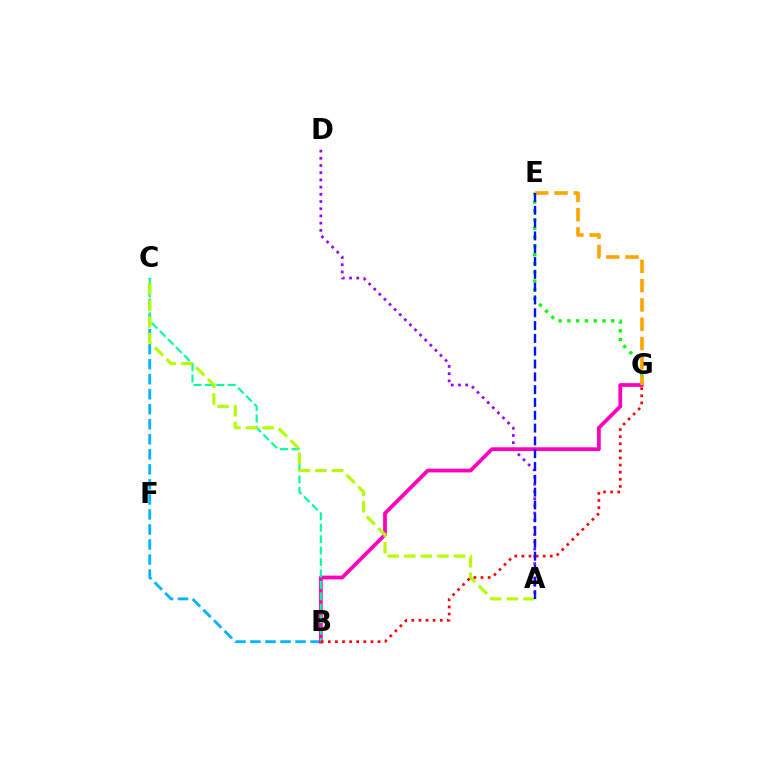{('A', 'D'): [{'color': '#9b00ff', 'line_style': 'dotted', 'thickness': 1.96}], ('B', 'C'): [{'color': '#00b5ff', 'line_style': 'dashed', 'thickness': 2.04}, {'color': '#00ff9d', 'line_style': 'dashed', 'thickness': 1.55}], ('E', 'G'): [{'color': '#08ff00', 'line_style': 'dotted', 'thickness': 2.38}, {'color': '#ffa500', 'line_style': 'dashed', 'thickness': 2.62}], ('B', 'G'): [{'color': '#ff00bd', 'line_style': 'solid', 'thickness': 2.71}, {'color': '#ff0000', 'line_style': 'dotted', 'thickness': 1.93}], ('A', 'C'): [{'color': '#b3ff00', 'line_style': 'dashed', 'thickness': 2.25}], ('A', 'E'): [{'color': '#0010ff', 'line_style': 'dashed', 'thickness': 1.74}]}